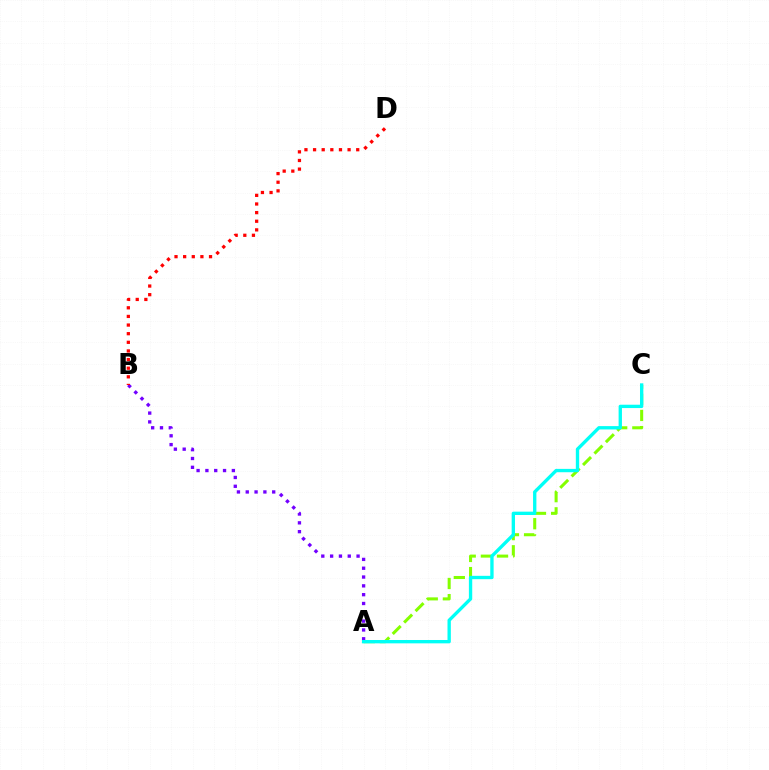{('A', 'C'): [{'color': '#84ff00', 'line_style': 'dashed', 'thickness': 2.19}, {'color': '#00fff6', 'line_style': 'solid', 'thickness': 2.41}], ('A', 'B'): [{'color': '#7200ff', 'line_style': 'dotted', 'thickness': 2.4}], ('B', 'D'): [{'color': '#ff0000', 'line_style': 'dotted', 'thickness': 2.34}]}